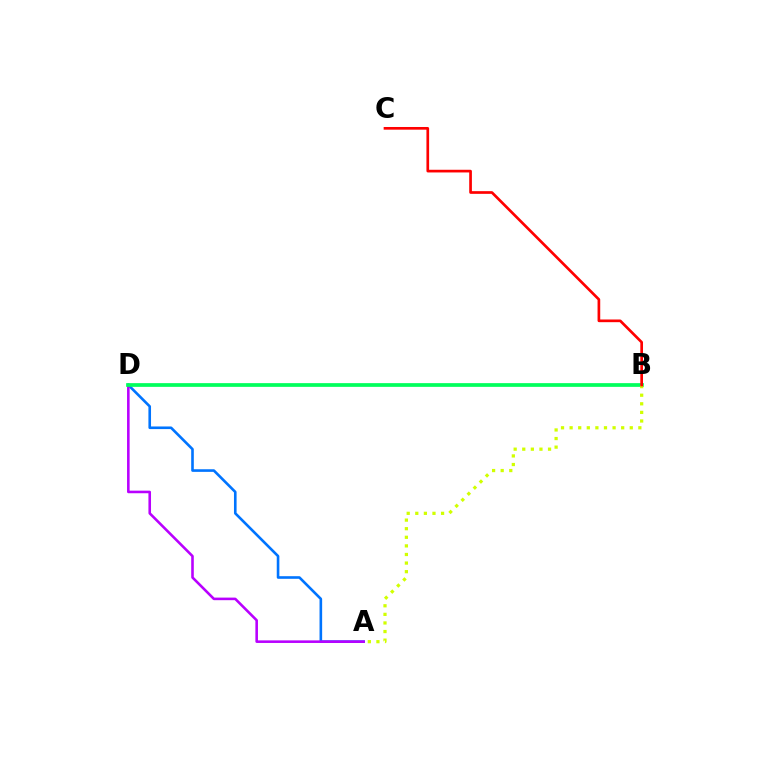{('A', 'D'): [{'color': '#0074ff', 'line_style': 'solid', 'thickness': 1.89}, {'color': '#b900ff', 'line_style': 'solid', 'thickness': 1.86}], ('B', 'D'): [{'color': '#00ff5c', 'line_style': 'solid', 'thickness': 2.68}], ('A', 'B'): [{'color': '#d1ff00', 'line_style': 'dotted', 'thickness': 2.33}], ('B', 'C'): [{'color': '#ff0000', 'line_style': 'solid', 'thickness': 1.93}]}